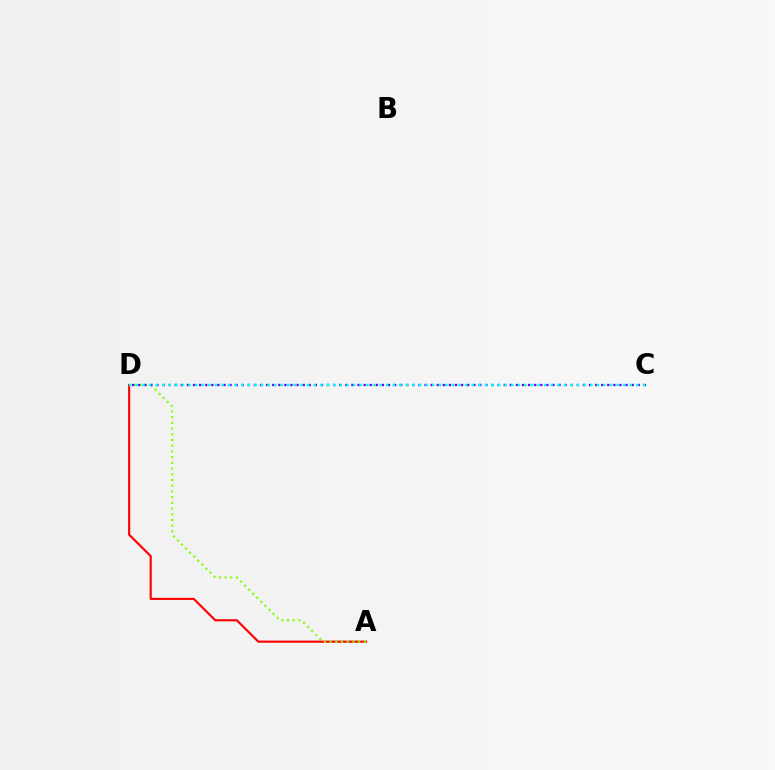{('A', 'D'): [{'color': '#ff0000', 'line_style': 'solid', 'thickness': 1.54}, {'color': '#84ff00', 'line_style': 'dotted', 'thickness': 1.55}], ('C', 'D'): [{'color': '#7200ff', 'line_style': 'dotted', 'thickness': 1.66}, {'color': '#00fff6', 'line_style': 'dotted', 'thickness': 1.79}]}